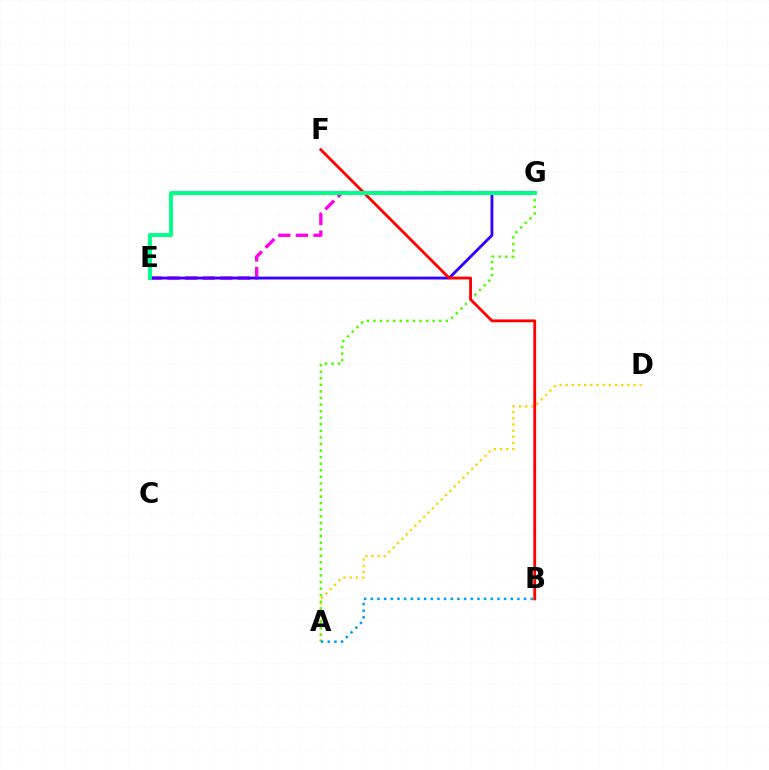{('A', 'D'): [{'color': '#ffd500', 'line_style': 'dotted', 'thickness': 1.68}], ('E', 'G'): [{'color': '#ff00ed', 'line_style': 'dashed', 'thickness': 2.39}, {'color': '#3700ff', 'line_style': 'solid', 'thickness': 2.06}, {'color': '#00ff86', 'line_style': 'solid', 'thickness': 2.83}], ('A', 'G'): [{'color': '#4fff00', 'line_style': 'dotted', 'thickness': 1.79}], ('B', 'F'): [{'color': '#ff0000', 'line_style': 'solid', 'thickness': 2.04}], ('A', 'B'): [{'color': '#009eff', 'line_style': 'dotted', 'thickness': 1.81}]}